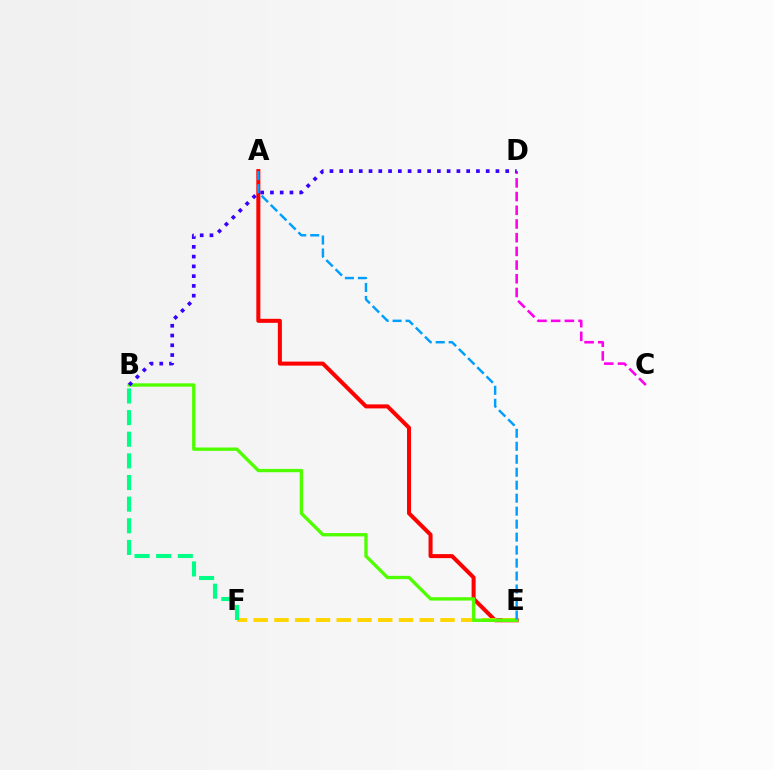{('A', 'E'): [{'color': '#ff0000', 'line_style': 'solid', 'thickness': 2.89}, {'color': '#009eff', 'line_style': 'dashed', 'thickness': 1.76}], ('C', 'D'): [{'color': '#ff00ed', 'line_style': 'dashed', 'thickness': 1.86}], ('E', 'F'): [{'color': '#ffd500', 'line_style': 'dashed', 'thickness': 2.82}], ('B', 'E'): [{'color': '#4fff00', 'line_style': 'solid', 'thickness': 2.4}], ('B', 'F'): [{'color': '#00ff86', 'line_style': 'dashed', 'thickness': 2.94}], ('B', 'D'): [{'color': '#3700ff', 'line_style': 'dotted', 'thickness': 2.65}]}